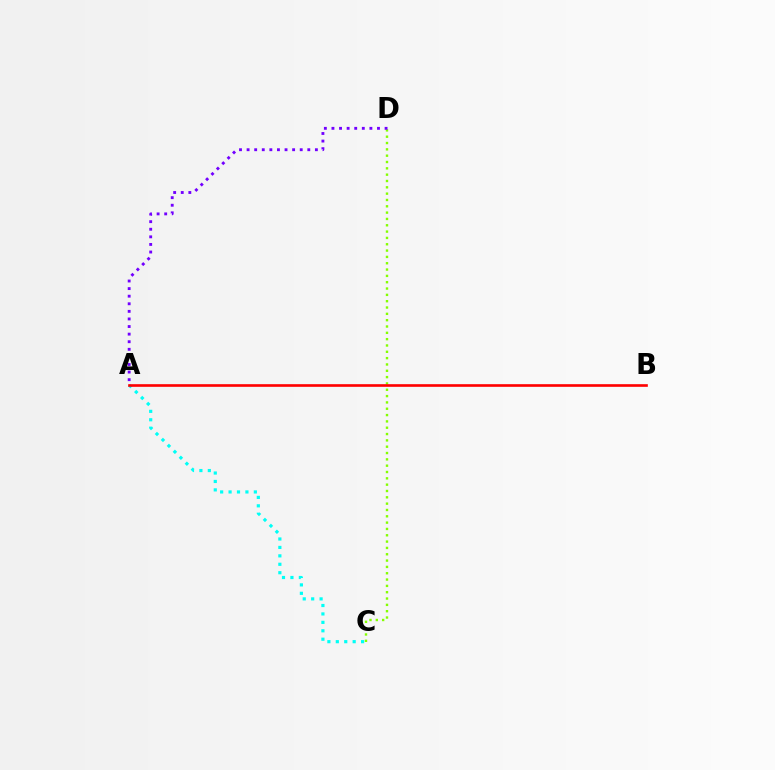{('A', 'C'): [{'color': '#00fff6', 'line_style': 'dotted', 'thickness': 2.29}], ('C', 'D'): [{'color': '#84ff00', 'line_style': 'dotted', 'thickness': 1.72}], ('A', 'D'): [{'color': '#7200ff', 'line_style': 'dotted', 'thickness': 2.06}], ('A', 'B'): [{'color': '#ff0000', 'line_style': 'solid', 'thickness': 1.9}]}